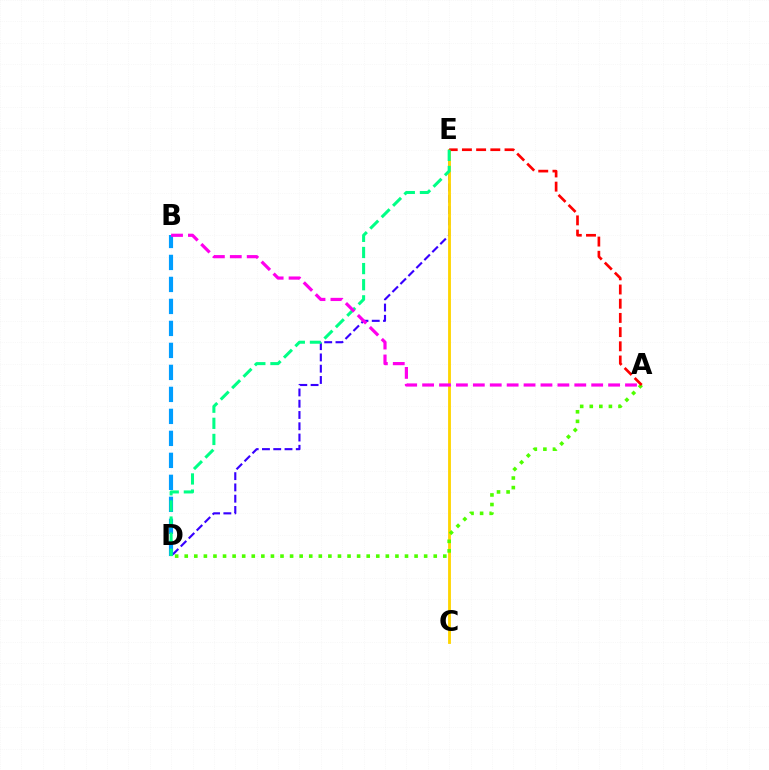{('D', 'E'): [{'color': '#3700ff', 'line_style': 'dashed', 'thickness': 1.53}, {'color': '#00ff86', 'line_style': 'dashed', 'thickness': 2.19}], ('C', 'E'): [{'color': '#ffd500', 'line_style': 'solid', 'thickness': 2.04}], ('A', 'D'): [{'color': '#4fff00', 'line_style': 'dotted', 'thickness': 2.6}], ('A', 'E'): [{'color': '#ff0000', 'line_style': 'dashed', 'thickness': 1.93}], ('B', 'D'): [{'color': '#009eff', 'line_style': 'dashed', 'thickness': 2.99}], ('A', 'B'): [{'color': '#ff00ed', 'line_style': 'dashed', 'thickness': 2.3}]}